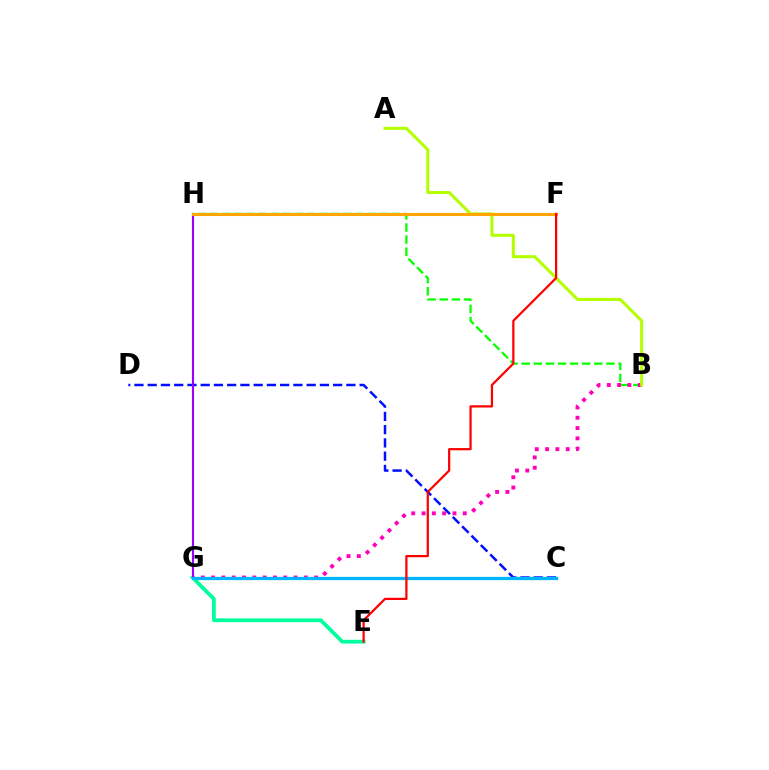{('B', 'H'): [{'color': '#08ff00', 'line_style': 'dashed', 'thickness': 1.64}], ('C', 'D'): [{'color': '#0010ff', 'line_style': 'dashed', 'thickness': 1.8}], ('E', 'G'): [{'color': '#00ff9d', 'line_style': 'solid', 'thickness': 2.71}], ('B', 'G'): [{'color': '#ff00bd', 'line_style': 'dotted', 'thickness': 2.8}], ('A', 'B'): [{'color': '#b3ff00', 'line_style': 'solid', 'thickness': 2.18}], ('G', 'H'): [{'color': '#9b00ff', 'line_style': 'solid', 'thickness': 1.54}], ('F', 'H'): [{'color': '#ffa500', 'line_style': 'solid', 'thickness': 2.21}], ('C', 'G'): [{'color': '#00b5ff', 'line_style': 'solid', 'thickness': 2.35}], ('E', 'F'): [{'color': '#ff0000', 'line_style': 'solid', 'thickness': 1.6}]}